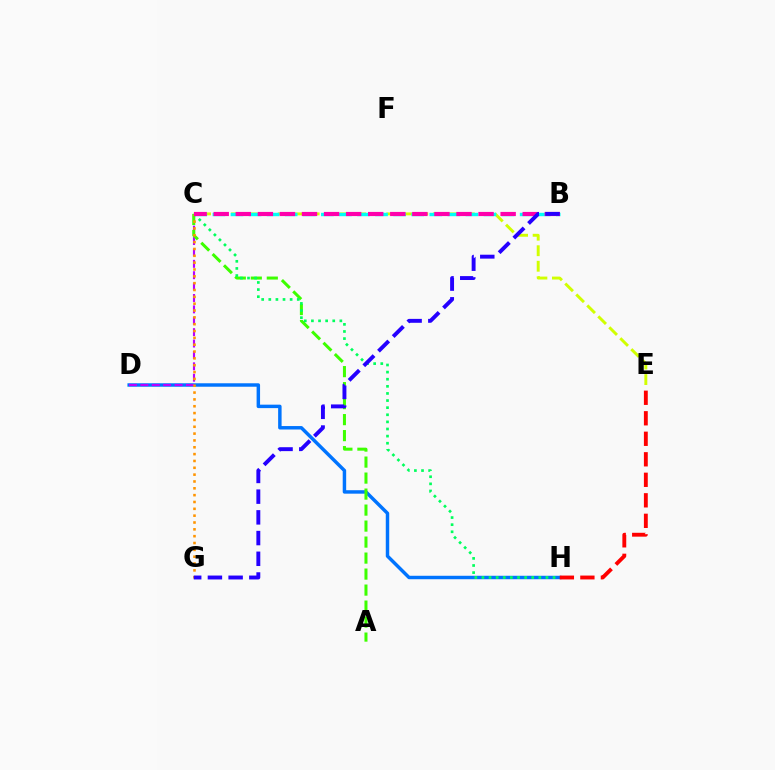{('D', 'H'): [{'color': '#0074ff', 'line_style': 'solid', 'thickness': 2.49}], ('C', 'E'): [{'color': '#d1ff00', 'line_style': 'dashed', 'thickness': 2.11}], ('B', 'C'): [{'color': '#00fff6', 'line_style': 'dashed', 'thickness': 2.46}, {'color': '#ff00ac', 'line_style': 'dashed', 'thickness': 3.0}], ('C', 'D'): [{'color': '#b900ff', 'line_style': 'dashed', 'thickness': 1.55}], ('A', 'C'): [{'color': '#3dff00', 'line_style': 'dashed', 'thickness': 2.17}], ('C', 'H'): [{'color': '#00ff5c', 'line_style': 'dotted', 'thickness': 1.93}], ('C', 'G'): [{'color': '#ff9400', 'line_style': 'dotted', 'thickness': 1.86}], ('E', 'H'): [{'color': '#ff0000', 'line_style': 'dashed', 'thickness': 2.79}], ('B', 'G'): [{'color': '#2500ff', 'line_style': 'dashed', 'thickness': 2.81}]}